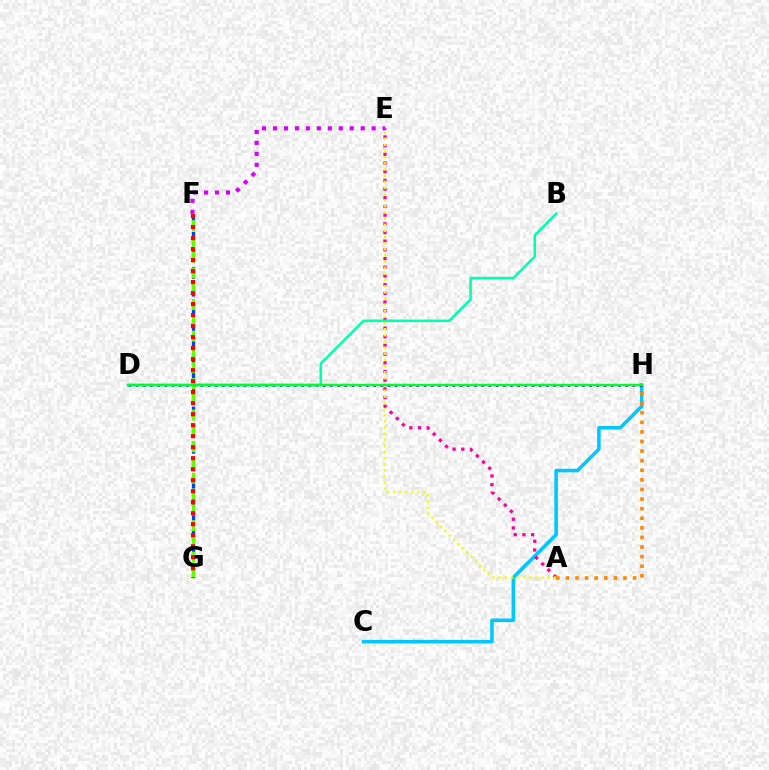{('C', 'H'): [{'color': '#00c7ff', 'line_style': 'solid', 'thickness': 2.55}], ('A', 'E'): [{'color': '#ff00a0', 'line_style': 'dotted', 'thickness': 2.36}, {'color': '#eeff00', 'line_style': 'dotted', 'thickness': 1.67}], ('F', 'G'): [{'color': '#003fff', 'line_style': 'dashed', 'thickness': 2.37}, {'color': '#66ff00', 'line_style': 'dashed', 'thickness': 2.14}, {'color': '#ff0000', 'line_style': 'dotted', 'thickness': 2.99}], ('D', 'H'): [{'color': '#4f00ff', 'line_style': 'dotted', 'thickness': 1.96}, {'color': '#00ff27', 'line_style': 'solid', 'thickness': 1.76}], ('A', 'H'): [{'color': '#ff8800', 'line_style': 'dotted', 'thickness': 2.61}], ('B', 'D'): [{'color': '#00ffaf', 'line_style': 'solid', 'thickness': 1.83}], ('E', 'F'): [{'color': '#d600ff', 'line_style': 'dotted', 'thickness': 2.98}]}